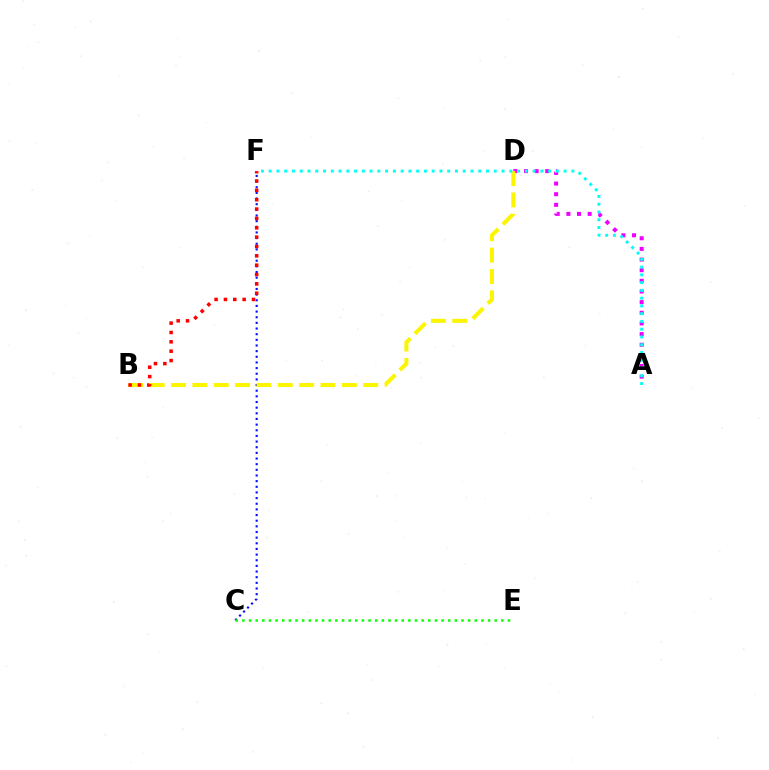{('C', 'F'): [{'color': '#0010ff', 'line_style': 'dotted', 'thickness': 1.54}], ('A', 'D'): [{'color': '#ee00ff', 'line_style': 'dotted', 'thickness': 2.89}], ('B', 'D'): [{'color': '#fcf500', 'line_style': 'dashed', 'thickness': 2.9}], ('C', 'E'): [{'color': '#08ff00', 'line_style': 'dotted', 'thickness': 1.8}], ('B', 'F'): [{'color': '#ff0000', 'line_style': 'dotted', 'thickness': 2.54}], ('A', 'F'): [{'color': '#00fff6', 'line_style': 'dotted', 'thickness': 2.11}]}